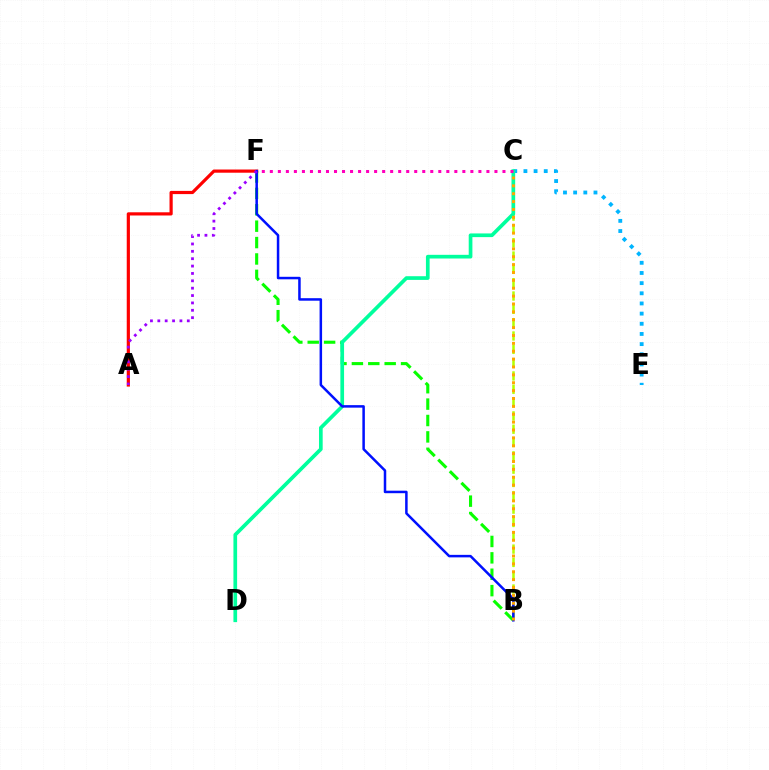{('C', 'E'): [{'color': '#00b5ff', 'line_style': 'dotted', 'thickness': 2.76}], ('B', 'C'): [{'color': '#b3ff00', 'line_style': 'dashed', 'thickness': 1.81}, {'color': '#ffa500', 'line_style': 'dotted', 'thickness': 2.14}], ('B', 'F'): [{'color': '#08ff00', 'line_style': 'dashed', 'thickness': 2.23}, {'color': '#0010ff', 'line_style': 'solid', 'thickness': 1.8}], ('A', 'F'): [{'color': '#ff0000', 'line_style': 'solid', 'thickness': 2.3}, {'color': '#9b00ff', 'line_style': 'dotted', 'thickness': 2.0}], ('C', 'D'): [{'color': '#00ff9d', 'line_style': 'solid', 'thickness': 2.65}], ('C', 'F'): [{'color': '#ff00bd', 'line_style': 'dotted', 'thickness': 2.18}]}